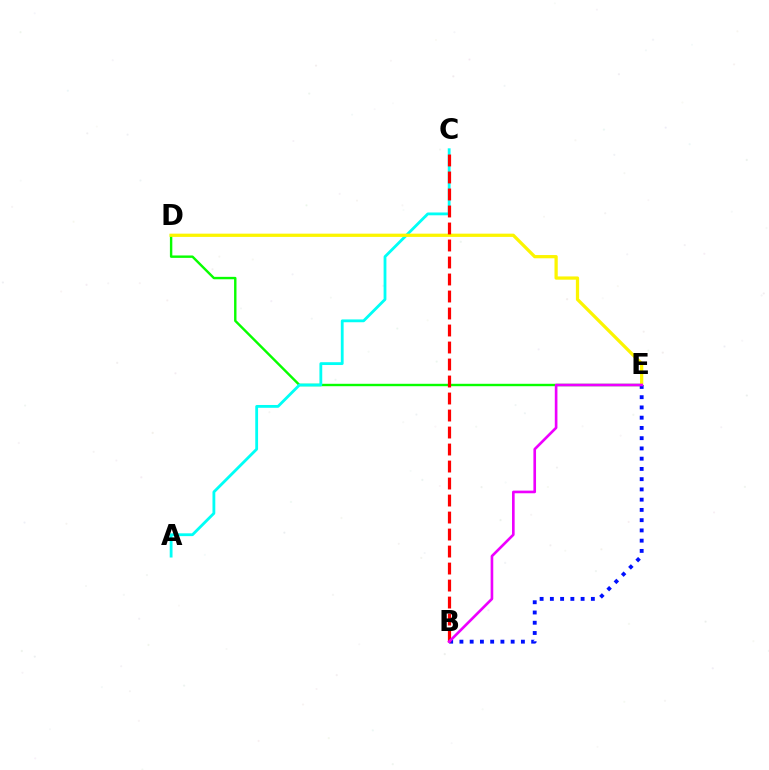{('D', 'E'): [{'color': '#08ff00', 'line_style': 'solid', 'thickness': 1.73}, {'color': '#fcf500', 'line_style': 'solid', 'thickness': 2.34}], ('A', 'C'): [{'color': '#00fff6', 'line_style': 'solid', 'thickness': 2.03}], ('B', 'E'): [{'color': '#0010ff', 'line_style': 'dotted', 'thickness': 2.78}, {'color': '#ee00ff', 'line_style': 'solid', 'thickness': 1.9}], ('B', 'C'): [{'color': '#ff0000', 'line_style': 'dashed', 'thickness': 2.31}]}